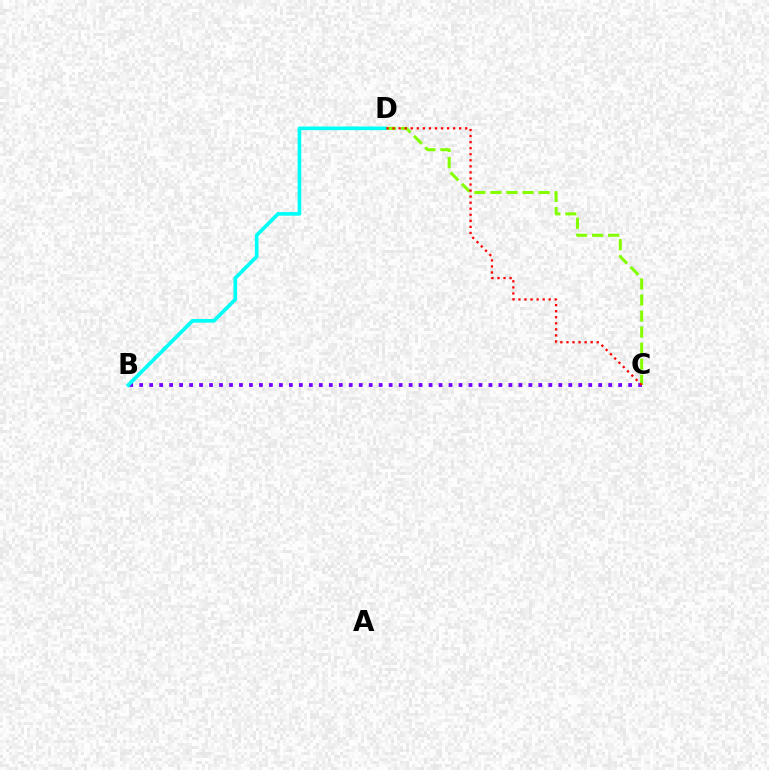{('B', 'C'): [{'color': '#7200ff', 'line_style': 'dotted', 'thickness': 2.71}], ('C', 'D'): [{'color': '#84ff00', 'line_style': 'dashed', 'thickness': 2.18}, {'color': '#ff0000', 'line_style': 'dotted', 'thickness': 1.64}], ('B', 'D'): [{'color': '#00fff6', 'line_style': 'solid', 'thickness': 2.61}]}